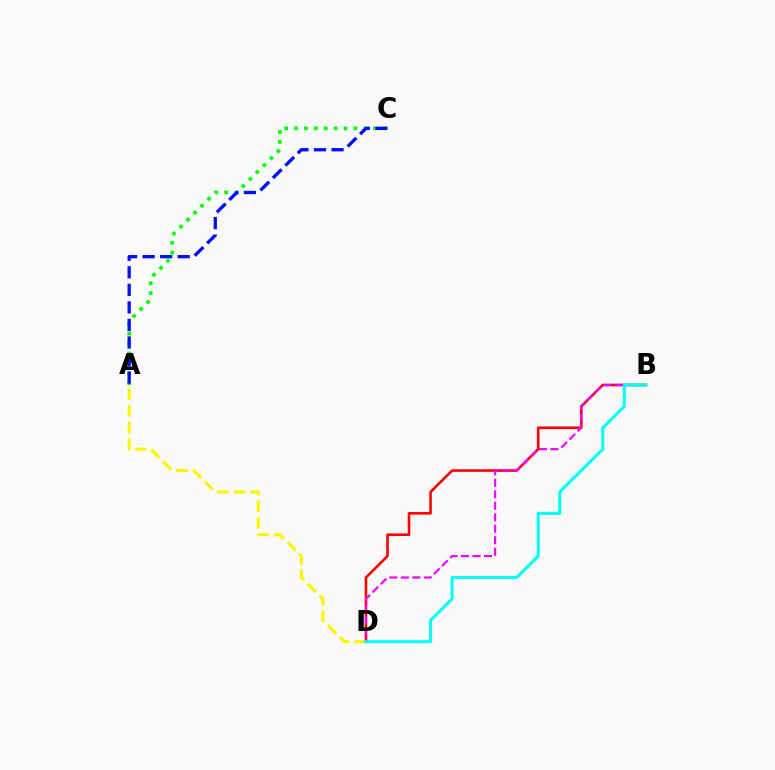{('A', 'C'): [{'color': '#08ff00', 'line_style': 'dotted', 'thickness': 2.69}, {'color': '#0010ff', 'line_style': 'dashed', 'thickness': 2.38}], ('A', 'D'): [{'color': '#fcf500', 'line_style': 'dashed', 'thickness': 2.26}], ('B', 'D'): [{'color': '#ff0000', 'line_style': 'solid', 'thickness': 1.89}, {'color': '#ee00ff', 'line_style': 'dashed', 'thickness': 1.56}, {'color': '#00fff6', 'line_style': 'solid', 'thickness': 2.2}]}